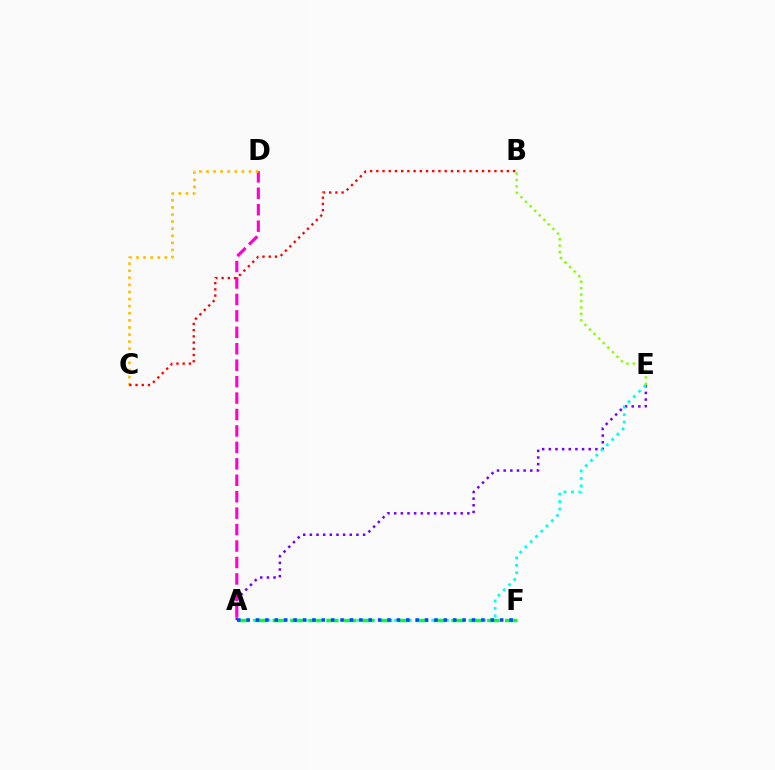{('A', 'E'): [{'color': '#7200ff', 'line_style': 'dotted', 'thickness': 1.81}, {'color': '#00fff6', 'line_style': 'dotted', 'thickness': 2.02}], ('A', 'D'): [{'color': '#ff00cf', 'line_style': 'dashed', 'thickness': 2.23}], ('C', 'D'): [{'color': '#ffbd00', 'line_style': 'dotted', 'thickness': 1.93}], ('B', 'C'): [{'color': '#ff0000', 'line_style': 'dotted', 'thickness': 1.69}], ('B', 'E'): [{'color': '#84ff00', 'line_style': 'dotted', 'thickness': 1.75}], ('A', 'F'): [{'color': '#00ff39', 'line_style': 'dashed', 'thickness': 2.43}, {'color': '#004bff', 'line_style': 'dotted', 'thickness': 2.55}]}